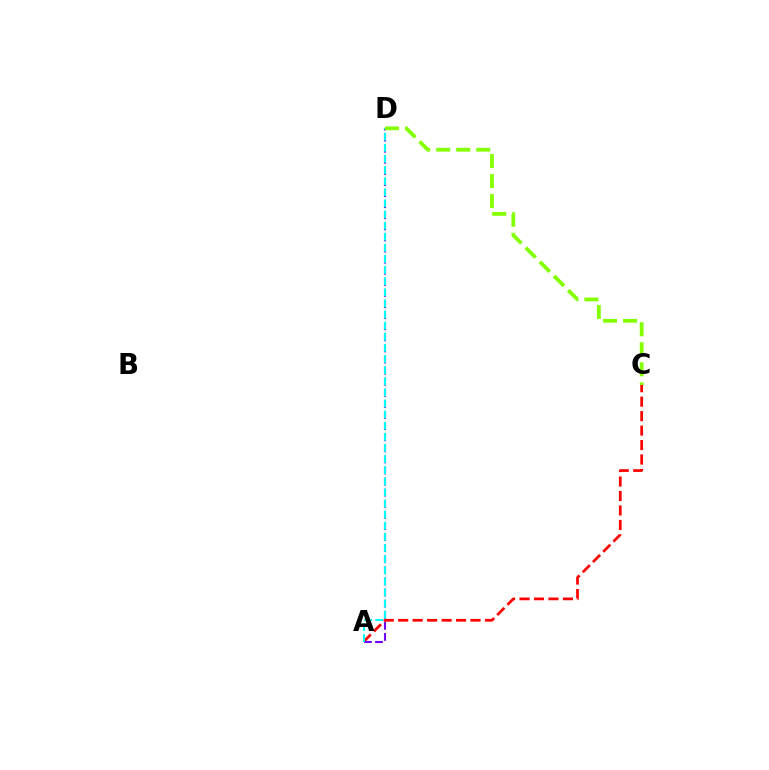{('A', 'C'): [{'color': '#ff0000', 'line_style': 'dashed', 'thickness': 1.97}], ('A', 'D'): [{'color': '#7200ff', 'line_style': 'dashed', 'thickness': 1.51}, {'color': '#00fff6', 'line_style': 'dashed', 'thickness': 1.51}], ('C', 'D'): [{'color': '#84ff00', 'line_style': 'dashed', 'thickness': 2.72}]}